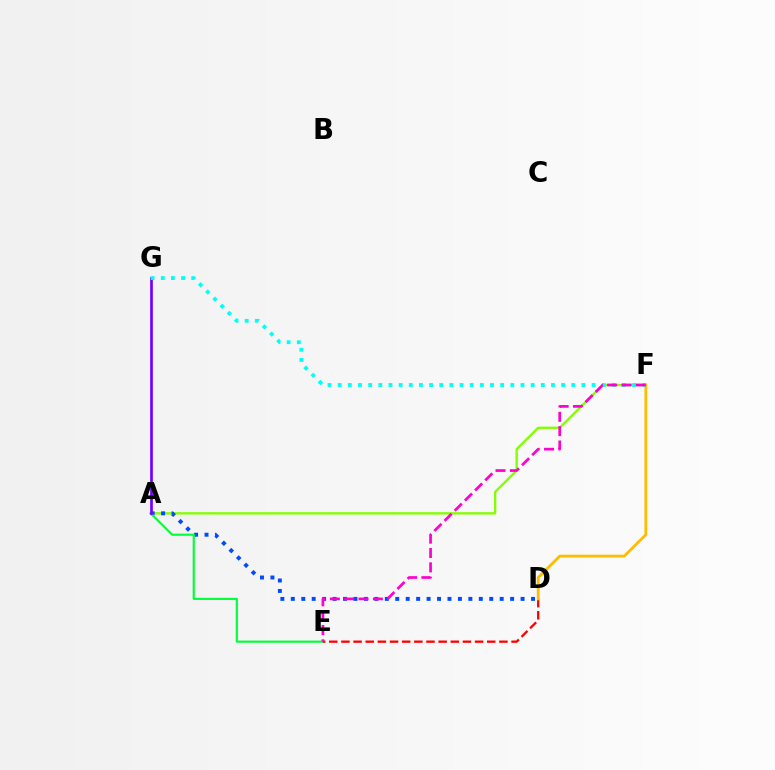{('A', 'F'): [{'color': '#84ff00', 'line_style': 'solid', 'thickness': 1.69}], ('A', 'D'): [{'color': '#004bff', 'line_style': 'dotted', 'thickness': 2.84}], ('A', 'E'): [{'color': '#00ff39', 'line_style': 'solid', 'thickness': 1.54}], ('A', 'G'): [{'color': '#7200ff', 'line_style': 'solid', 'thickness': 1.94}], ('D', 'E'): [{'color': '#ff0000', 'line_style': 'dashed', 'thickness': 1.65}], ('D', 'F'): [{'color': '#ffbd00', 'line_style': 'solid', 'thickness': 2.03}], ('F', 'G'): [{'color': '#00fff6', 'line_style': 'dotted', 'thickness': 2.76}], ('E', 'F'): [{'color': '#ff00cf', 'line_style': 'dashed', 'thickness': 1.95}]}